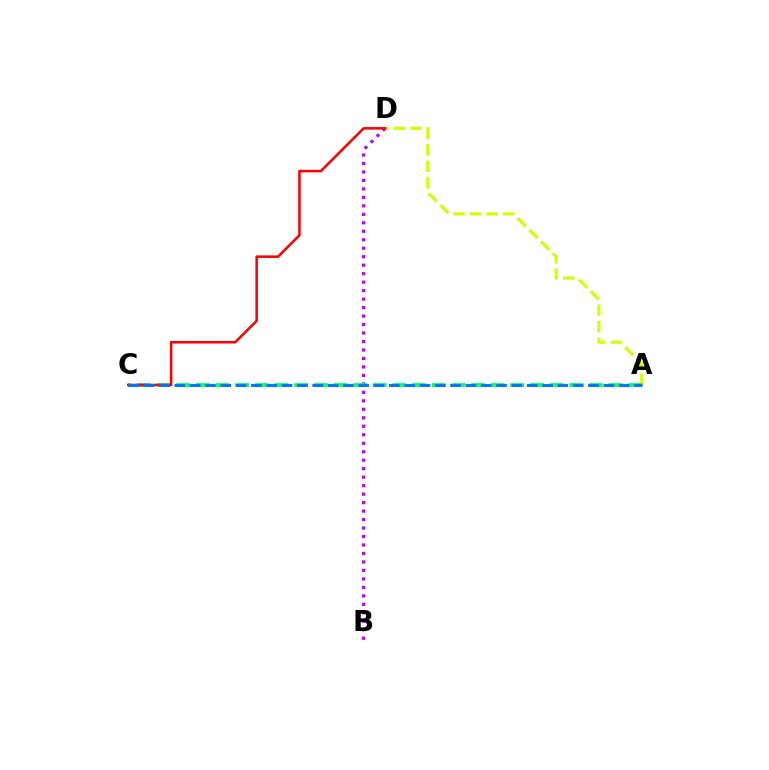{('A', 'D'): [{'color': '#d1ff00', 'line_style': 'dashed', 'thickness': 2.25}], ('B', 'D'): [{'color': '#b900ff', 'line_style': 'dotted', 'thickness': 2.3}], ('A', 'C'): [{'color': '#00ff5c', 'line_style': 'dashed', 'thickness': 2.67}, {'color': '#0074ff', 'line_style': 'dashed', 'thickness': 2.08}], ('C', 'D'): [{'color': '#ff0000', 'line_style': 'solid', 'thickness': 1.83}]}